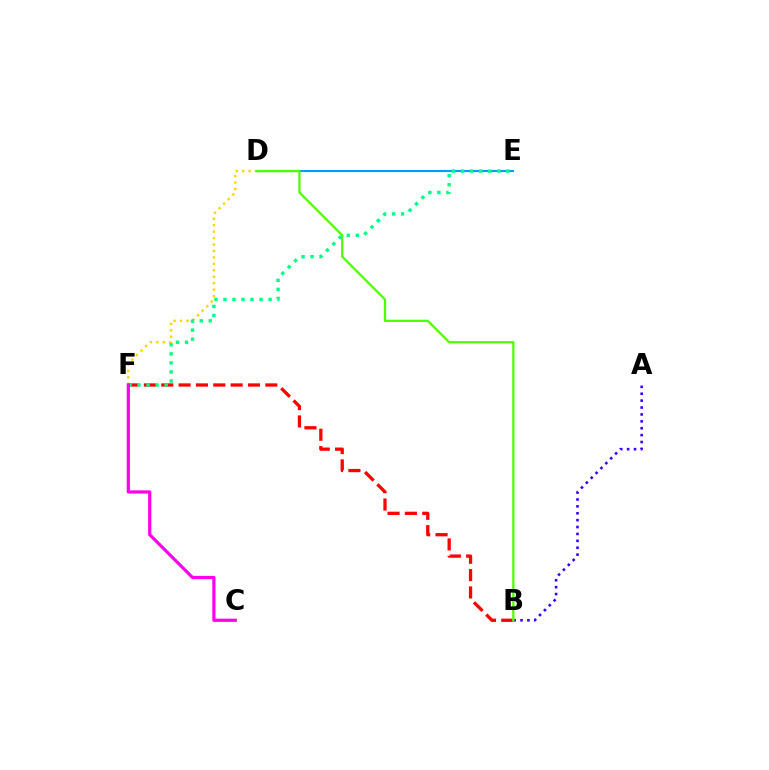{('D', 'E'): [{'color': '#009eff', 'line_style': 'solid', 'thickness': 1.53}], ('A', 'B'): [{'color': '#3700ff', 'line_style': 'dotted', 'thickness': 1.87}], ('D', 'F'): [{'color': '#ffd500', 'line_style': 'dotted', 'thickness': 1.75}], ('B', 'F'): [{'color': '#ff0000', 'line_style': 'dashed', 'thickness': 2.36}], ('B', 'D'): [{'color': '#4fff00', 'line_style': 'solid', 'thickness': 1.63}], ('E', 'F'): [{'color': '#00ff86', 'line_style': 'dotted', 'thickness': 2.45}], ('C', 'F'): [{'color': '#ff00ed', 'line_style': 'solid', 'thickness': 2.31}]}